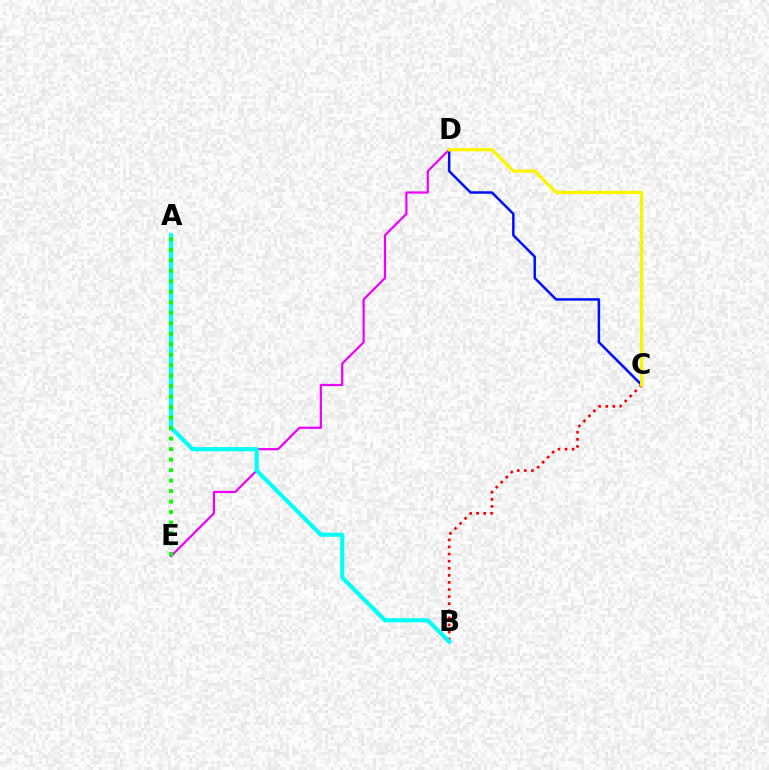{('C', 'D'): [{'color': '#0010ff', 'line_style': 'solid', 'thickness': 1.8}, {'color': '#fcf500', 'line_style': 'solid', 'thickness': 2.35}], ('D', 'E'): [{'color': '#ee00ff', 'line_style': 'solid', 'thickness': 1.59}], ('B', 'C'): [{'color': '#ff0000', 'line_style': 'dotted', 'thickness': 1.93}], ('A', 'B'): [{'color': '#00fff6', 'line_style': 'solid', 'thickness': 2.99}], ('A', 'E'): [{'color': '#08ff00', 'line_style': 'dotted', 'thickness': 2.85}]}